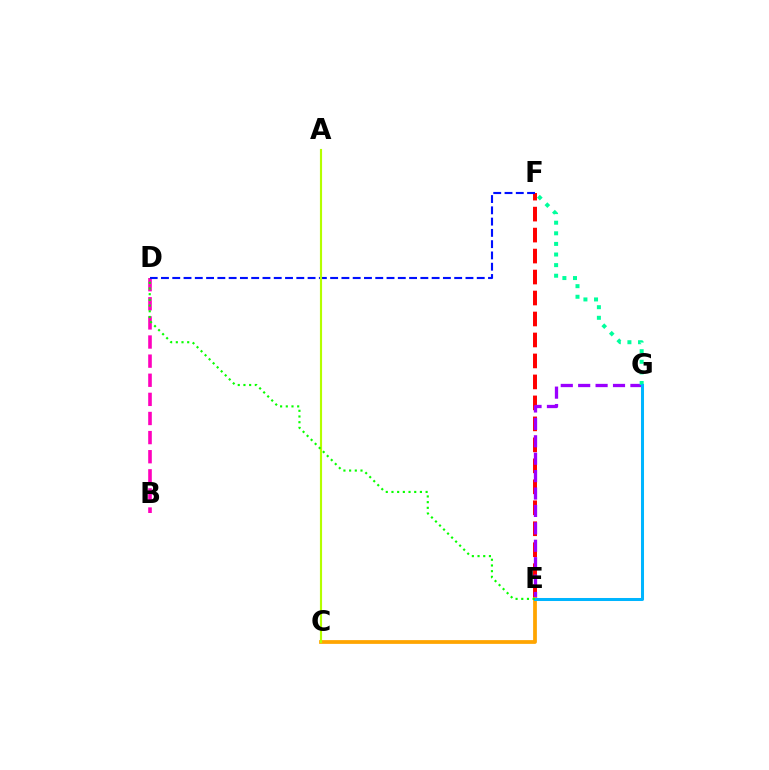{('E', 'F'): [{'color': '#ff0000', 'line_style': 'dashed', 'thickness': 2.85}], ('B', 'D'): [{'color': '#ff00bd', 'line_style': 'dashed', 'thickness': 2.6}], ('E', 'G'): [{'color': '#9b00ff', 'line_style': 'dashed', 'thickness': 2.37}, {'color': '#00b5ff', 'line_style': 'solid', 'thickness': 2.18}], ('D', 'F'): [{'color': '#0010ff', 'line_style': 'dashed', 'thickness': 1.53}], ('C', 'E'): [{'color': '#ffa500', 'line_style': 'solid', 'thickness': 2.7}], ('F', 'G'): [{'color': '#00ff9d', 'line_style': 'dotted', 'thickness': 2.88}], ('A', 'C'): [{'color': '#b3ff00', 'line_style': 'solid', 'thickness': 1.55}], ('D', 'E'): [{'color': '#08ff00', 'line_style': 'dotted', 'thickness': 1.55}]}